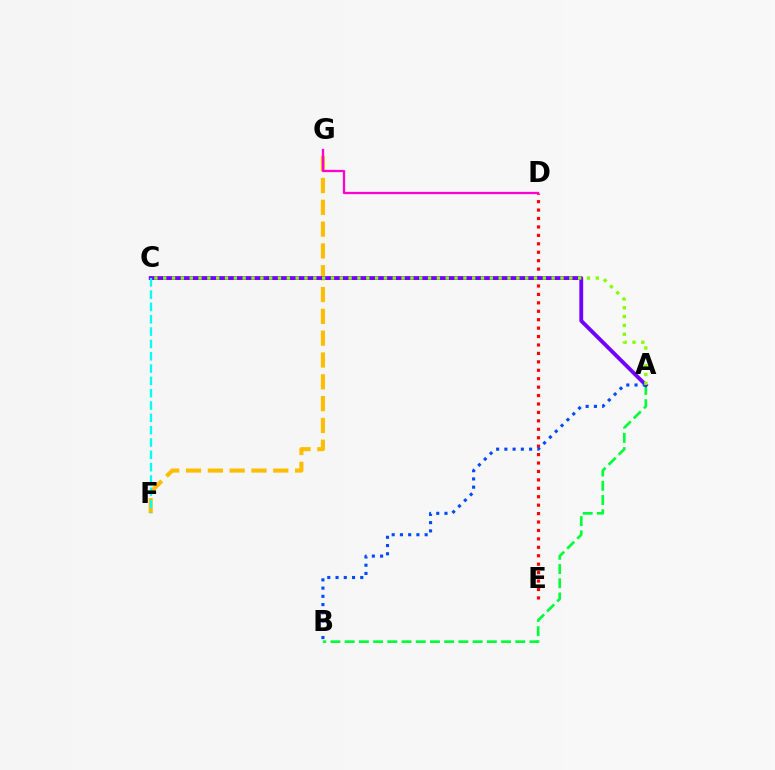{('A', 'B'): [{'color': '#00ff39', 'line_style': 'dashed', 'thickness': 1.93}, {'color': '#004bff', 'line_style': 'dotted', 'thickness': 2.24}], ('F', 'G'): [{'color': '#ffbd00', 'line_style': 'dashed', 'thickness': 2.96}], ('D', 'E'): [{'color': '#ff0000', 'line_style': 'dotted', 'thickness': 2.29}], ('A', 'C'): [{'color': '#7200ff', 'line_style': 'solid', 'thickness': 2.77}, {'color': '#84ff00', 'line_style': 'dotted', 'thickness': 2.4}], ('C', 'F'): [{'color': '#00fff6', 'line_style': 'dashed', 'thickness': 1.67}], ('D', 'G'): [{'color': '#ff00cf', 'line_style': 'solid', 'thickness': 1.66}]}